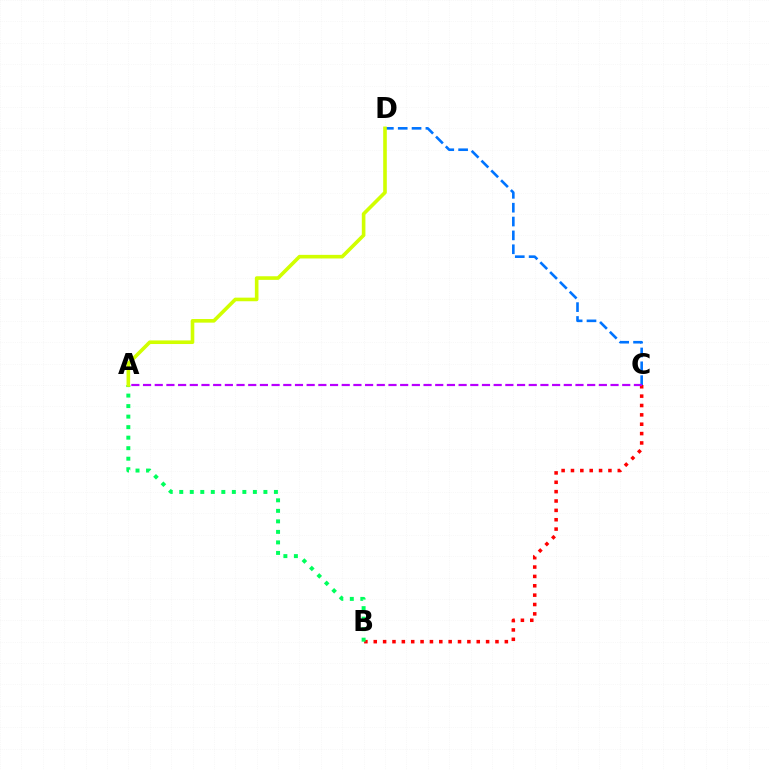{('B', 'C'): [{'color': '#ff0000', 'line_style': 'dotted', 'thickness': 2.54}], ('C', 'D'): [{'color': '#0074ff', 'line_style': 'dashed', 'thickness': 1.88}], ('A', 'C'): [{'color': '#b900ff', 'line_style': 'dashed', 'thickness': 1.59}], ('A', 'B'): [{'color': '#00ff5c', 'line_style': 'dotted', 'thickness': 2.86}], ('A', 'D'): [{'color': '#d1ff00', 'line_style': 'solid', 'thickness': 2.6}]}